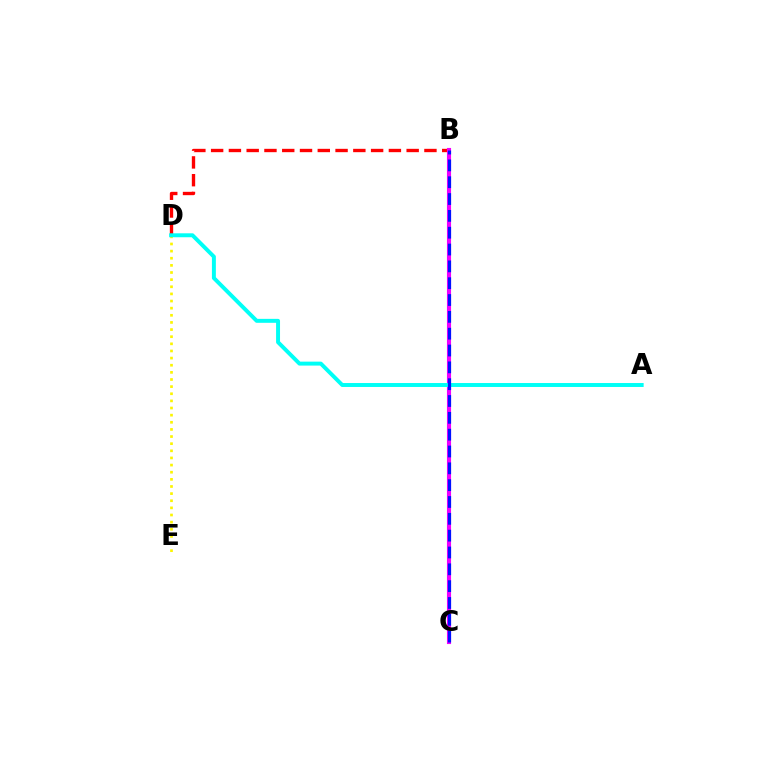{('B', 'C'): [{'color': '#08ff00', 'line_style': 'solid', 'thickness': 2.76}, {'color': '#ee00ff', 'line_style': 'solid', 'thickness': 2.96}, {'color': '#0010ff', 'line_style': 'dashed', 'thickness': 2.29}], ('D', 'E'): [{'color': '#fcf500', 'line_style': 'dotted', 'thickness': 1.94}], ('B', 'D'): [{'color': '#ff0000', 'line_style': 'dashed', 'thickness': 2.41}], ('A', 'D'): [{'color': '#00fff6', 'line_style': 'solid', 'thickness': 2.84}]}